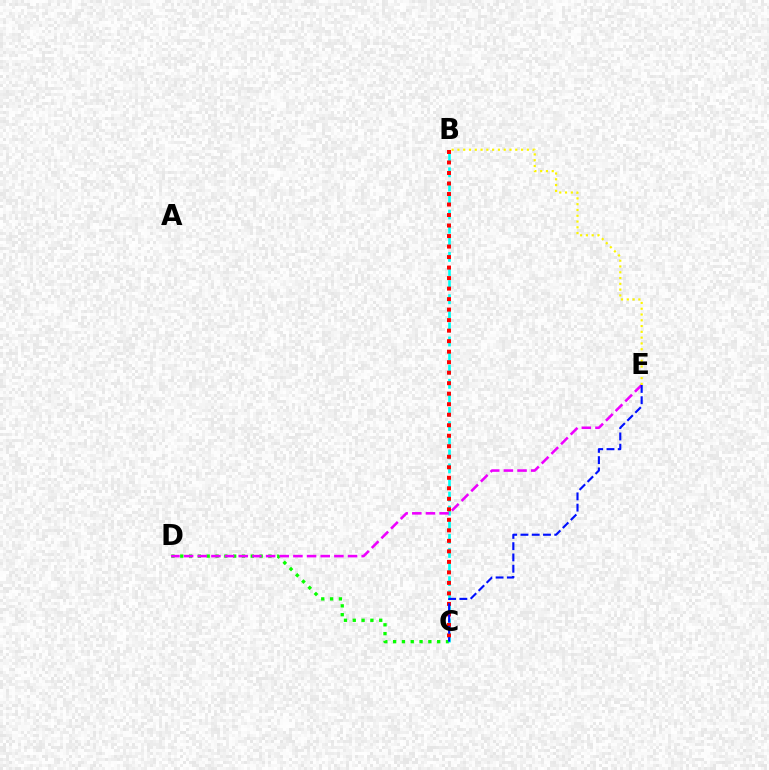{('C', 'D'): [{'color': '#08ff00', 'line_style': 'dotted', 'thickness': 2.4}], ('B', 'C'): [{'color': '#00fff6', 'line_style': 'dashed', 'thickness': 1.92}, {'color': '#ff0000', 'line_style': 'dotted', 'thickness': 2.86}], ('D', 'E'): [{'color': '#ee00ff', 'line_style': 'dashed', 'thickness': 1.86}], ('B', 'E'): [{'color': '#fcf500', 'line_style': 'dotted', 'thickness': 1.57}], ('C', 'E'): [{'color': '#0010ff', 'line_style': 'dashed', 'thickness': 1.53}]}